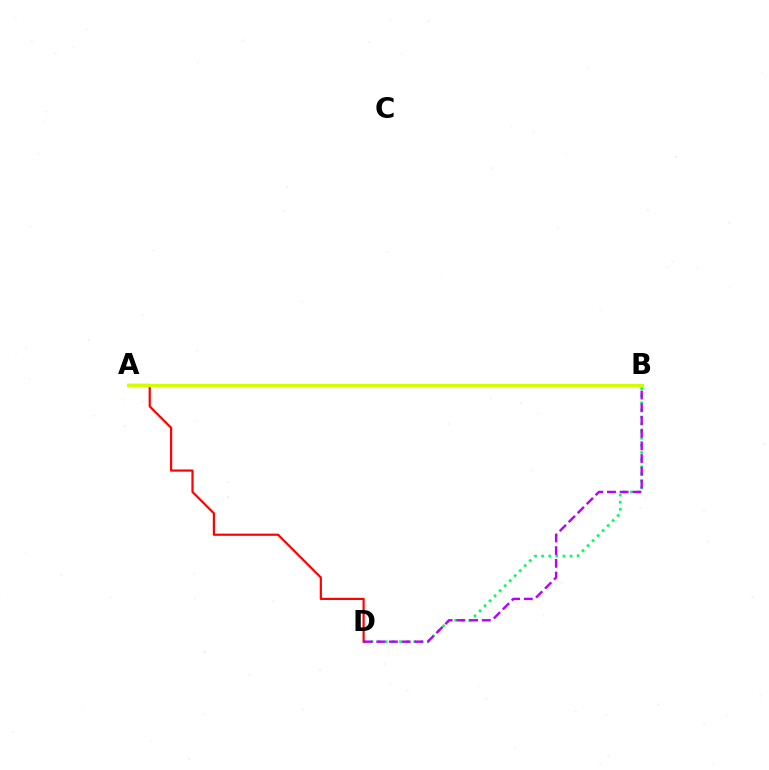{('B', 'D'): [{'color': '#00ff5c', 'line_style': 'dotted', 'thickness': 1.93}, {'color': '#b900ff', 'line_style': 'dashed', 'thickness': 1.73}], ('A', 'B'): [{'color': '#0074ff', 'line_style': 'solid', 'thickness': 1.92}, {'color': '#d1ff00', 'line_style': 'solid', 'thickness': 2.29}], ('A', 'D'): [{'color': '#ff0000', 'line_style': 'solid', 'thickness': 1.58}]}